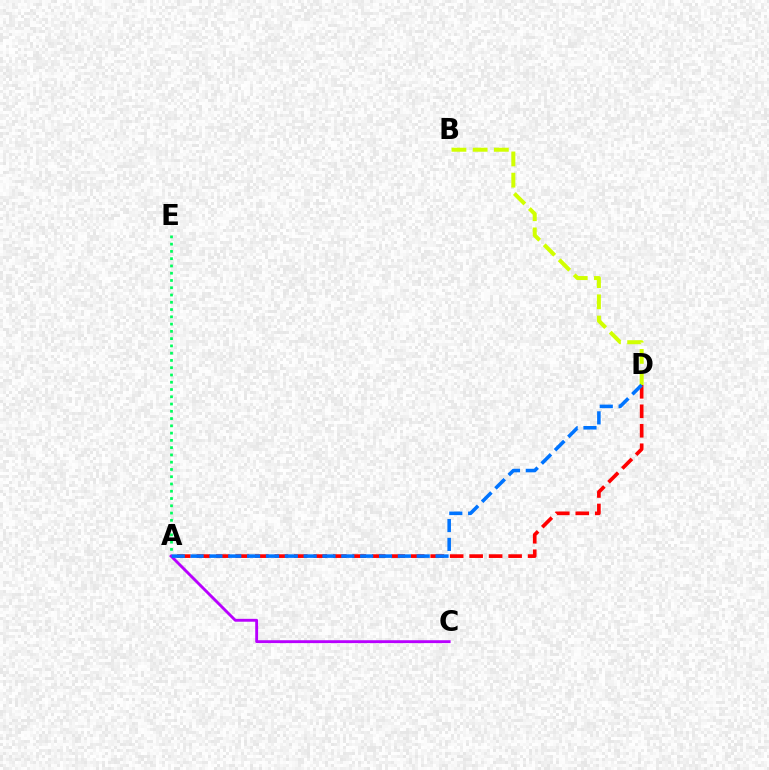{('A', 'D'): [{'color': '#ff0000', 'line_style': 'dashed', 'thickness': 2.65}, {'color': '#0074ff', 'line_style': 'dashed', 'thickness': 2.56}], ('A', 'E'): [{'color': '#00ff5c', 'line_style': 'dotted', 'thickness': 1.97}], ('A', 'C'): [{'color': '#b900ff', 'line_style': 'solid', 'thickness': 2.07}], ('B', 'D'): [{'color': '#d1ff00', 'line_style': 'dashed', 'thickness': 2.88}]}